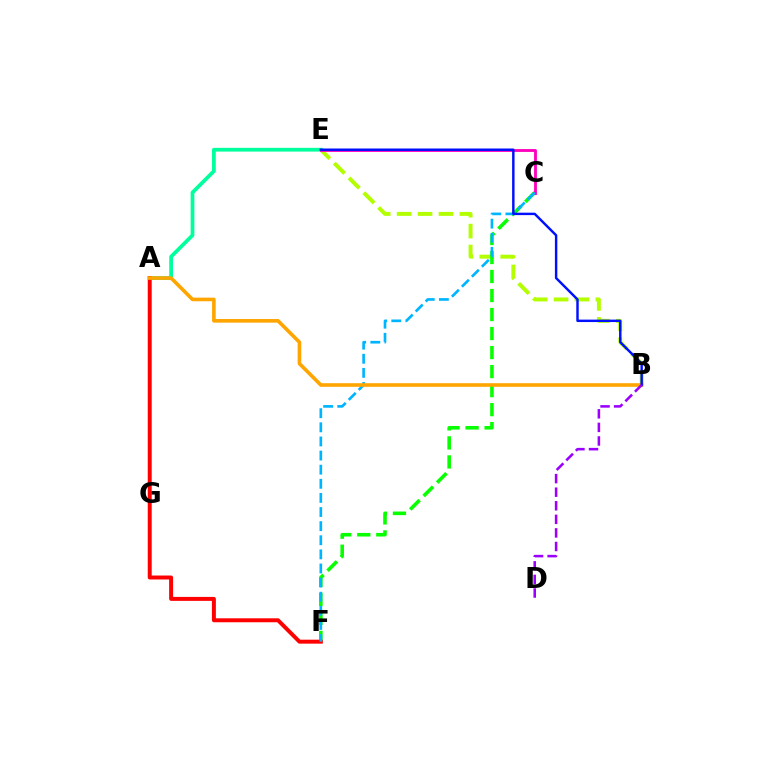{('B', 'E'): [{'color': '#b3ff00', 'line_style': 'dashed', 'thickness': 2.84}, {'color': '#0010ff', 'line_style': 'solid', 'thickness': 1.76}], ('A', 'E'): [{'color': '#00ff9d', 'line_style': 'solid', 'thickness': 2.69}], ('C', 'F'): [{'color': '#08ff00', 'line_style': 'dashed', 'thickness': 2.58}, {'color': '#00b5ff', 'line_style': 'dashed', 'thickness': 1.92}], ('C', 'E'): [{'color': '#ff00bd', 'line_style': 'solid', 'thickness': 2.04}], ('A', 'F'): [{'color': '#ff0000', 'line_style': 'solid', 'thickness': 2.85}], ('A', 'B'): [{'color': '#ffa500', 'line_style': 'solid', 'thickness': 2.6}], ('B', 'D'): [{'color': '#9b00ff', 'line_style': 'dashed', 'thickness': 1.84}]}